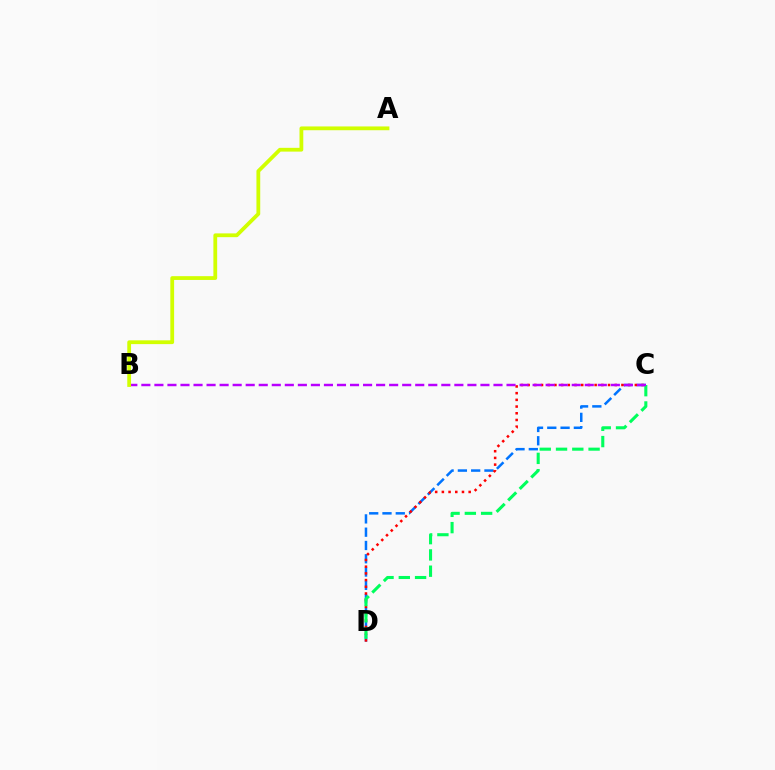{('C', 'D'): [{'color': '#0074ff', 'line_style': 'dashed', 'thickness': 1.81}, {'color': '#ff0000', 'line_style': 'dotted', 'thickness': 1.82}, {'color': '#00ff5c', 'line_style': 'dashed', 'thickness': 2.21}], ('B', 'C'): [{'color': '#b900ff', 'line_style': 'dashed', 'thickness': 1.77}], ('A', 'B'): [{'color': '#d1ff00', 'line_style': 'solid', 'thickness': 2.73}]}